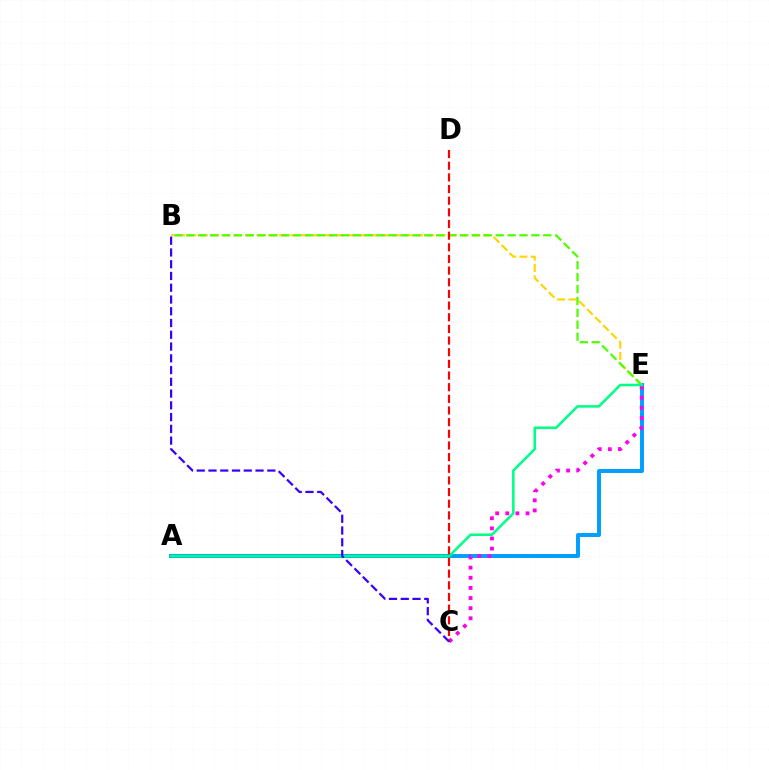{('A', 'E'): [{'color': '#009eff', 'line_style': 'solid', 'thickness': 2.84}, {'color': '#00ff86', 'line_style': 'solid', 'thickness': 1.84}], ('B', 'E'): [{'color': '#ffd500', 'line_style': 'dashed', 'thickness': 1.54}, {'color': '#4fff00', 'line_style': 'dashed', 'thickness': 1.62}], ('C', 'E'): [{'color': '#ff00ed', 'line_style': 'dotted', 'thickness': 2.75}], ('C', 'D'): [{'color': '#ff0000', 'line_style': 'dashed', 'thickness': 1.58}], ('B', 'C'): [{'color': '#3700ff', 'line_style': 'dashed', 'thickness': 1.6}]}